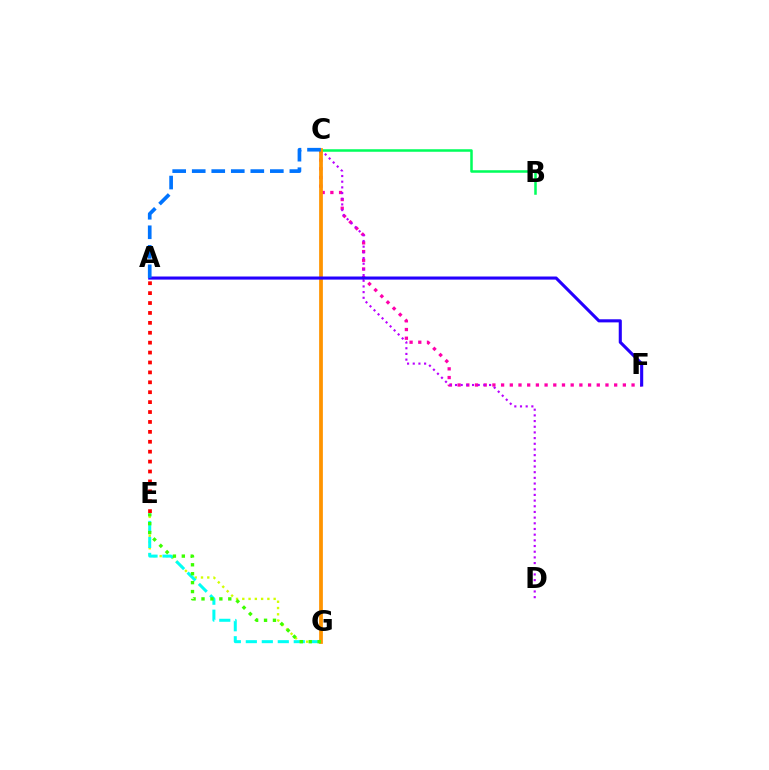{('E', 'G'): [{'color': '#d1ff00', 'line_style': 'dotted', 'thickness': 1.7}, {'color': '#00fff6', 'line_style': 'dashed', 'thickness': 2.17}, {'color': '#3dff00', 'line_style': 'dotted', 'thickness': 2.42}], ('C', 'F'): [{'color': '#ff00ac', 'line_style': 'dotted', 'thickness': 2.36}], ('C', 'D'): [{'color': '#b900ff', 'line_style': 'dotted', 'thickness': 1.54}], ('B', 'C'): [{'color': '#00ff5c', 'line_style': 'solid', 'thickness': 1.82}], ('C', 'G'): [{'color': '#ff9400', 'line_style': 'solid', 'thickness': 2.7}], ('A', 'F'): [{'color': '#2500ff', 'line_style': 'solid', 'thickness': 2.23}], ('A', 'C'): [{'color': '#0074ff', 'line_style': 'dashed', 'thickness': 2.65}], ('A', 'E'): [{'color': '#ff0000', 'line_style': 'dotted', 'thickness': 2.69}]}